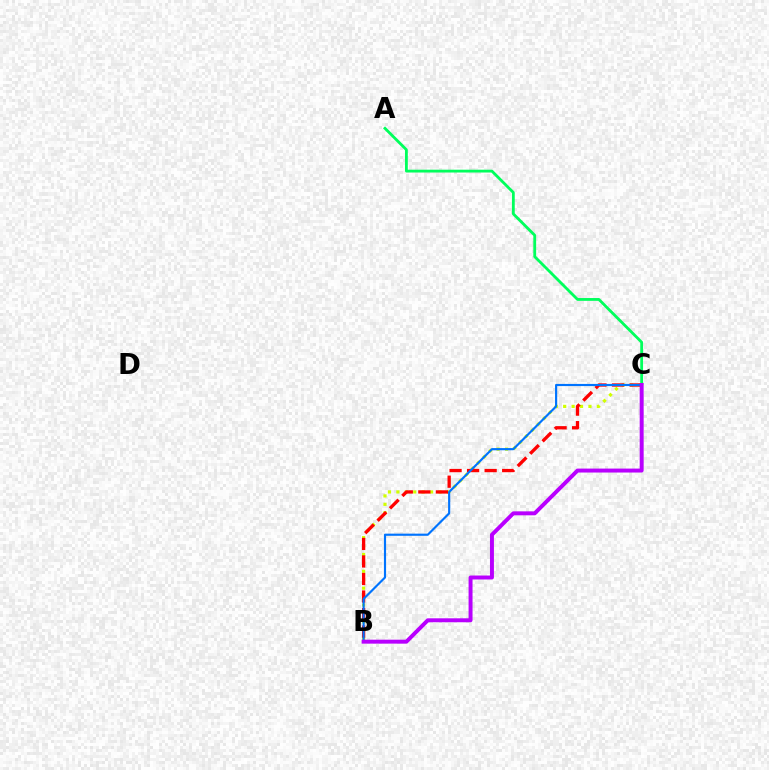{('B', 'C'): [{'color': '#d1ff00', 'line_style': 'dotted', 'thickness': 2.29}, {'color': '#ff0000', 'line_style': 'dashed', 'thickness': 2.38}, {'color': '#0074ff', 'line_style': 'solid', 'thickness': 1.56}, {'color': '#b900ff', 'line_style': 'solid', 'thickness': 2.85}], ('A', 'C'): [{'color': '#00ff5c', 'line_style': 'solid', 'thickness': 2.03}]}